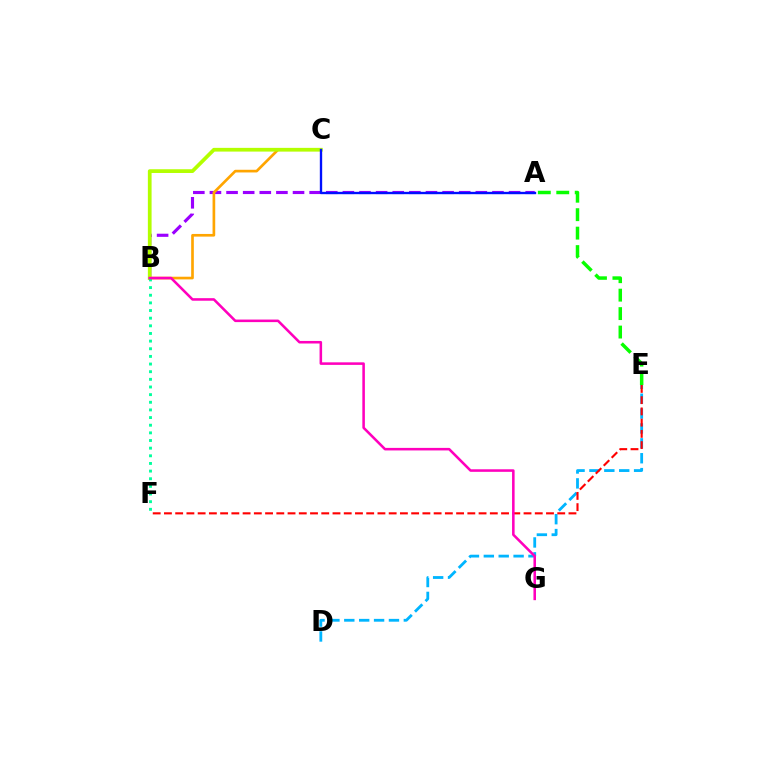{('D', 'E'): [{'color': '#00b5ff', 'line_style': 'dashed', 'thickness': 2.02}], ('A', 'B'): [{'color': '#9b00ff', 'line_style': 'dashed', 'thickness': 2.26}], ('B', 'C'): [{'color': '#ffa500', 'line_style': 'solid', 'thickness': 1.92}, {'color': '#b3ff00', 'line_style': 'solid', 'thickness': 2.68}], ('B', 'F'): [{'color': '#00ff9d', 'line_style': 'dotted', 'thickness': 2.08}], ('A', 'E'): [{'color': '#08ff00', 'line_style': 'dashed', 'thickness': 2.51}], ('E', 'F'): [{'color': '#ff0000', 'line_style': 'dashed', 'thickness': 1.53}], ('B', 'G'): [{'color': '#ff00bd', 'line_style': 'solid', 'thickness': 1.84}], ('A', 'C'): [{'color': '#0010ff', 'line_style': 'solid', 'thickness': 1.69}]}